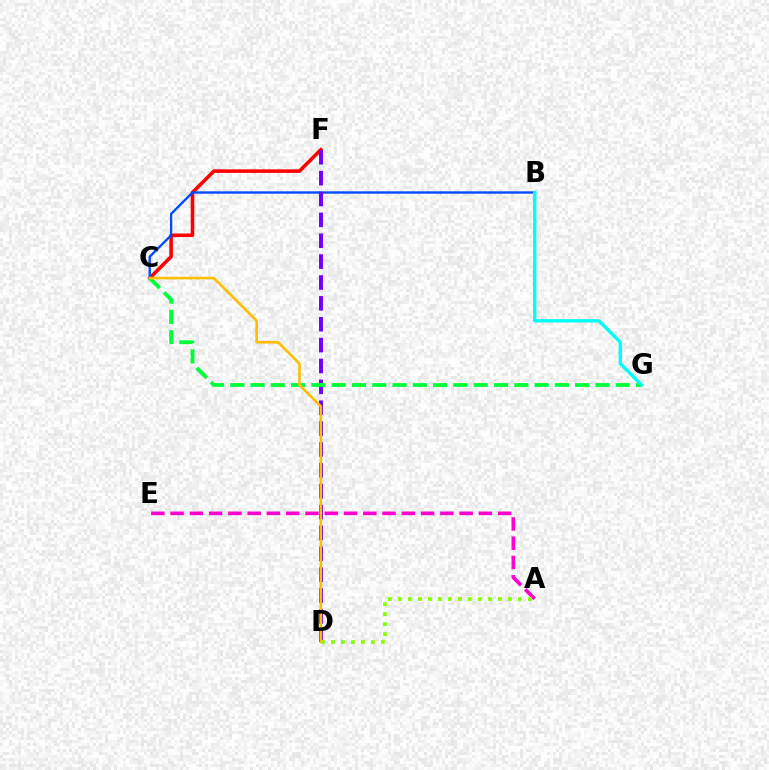{('C', 'F'): [{'color': '#ff0000', 'line_style': 'solid', 'thickness': 2.57}], ('A', 'E'): [{'color': '#ff00cf', 'line_style': 'dashed', 'thickness': 2.62}], ('B', 'C'): [{'color': '#004bff', 'line_style': 'solid', 'thickness': 1.69}], ('D', 'F'): [{'color': '#7200ff', 'line_style': 'dashed', 'thickness': 2.83}], ('C', 'G'): [{'color': '#00ff39', 'line_style': 'dashed', 'thickness': 2.76}], ('A', 'D'): [{'color': '#84ff00', 'line_style': 'dotted', 'thickness': 2.72}], ('C', 'D'): [{'color': '#ffbd00', 'line_style': 'solid', 'thickness': 1.88}], ('B', 'G'): [{'color': '#00fff6', 'line_style': 'solid', 'thickness': 2.41}]}